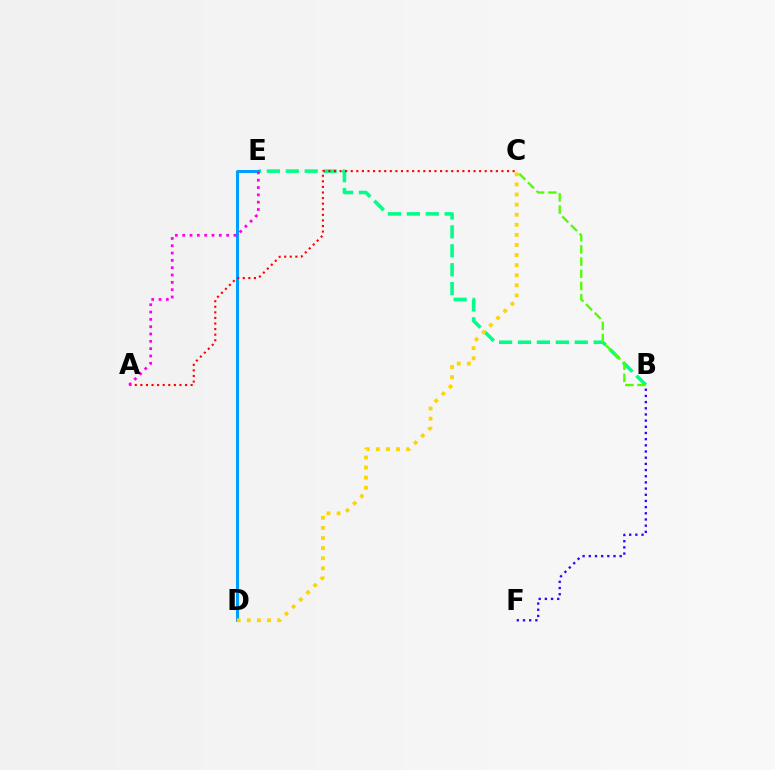{('B', 'E'): [{'color': '#00ff86', 'line_style': 'dashed', 'thickness': 2.57}], ('D', 'E'): [{'color': '#009eff', 'line_style': 'solid', 'thickness': 2.18}], ('A', 'C'): [{'color': '#ff0000', 'line_style': 'dotted', 'thickness': 1.52}], ('A', 'E'): [{'color': '#ff00ed', 'line_style': 'dotted', 'thickness': 1.99}], ('C', 'D'): [{'color': '#ffd500', 'line_style': 'dotted', 'thickness': 2.74}], ('B', 'C'): [{'color': '#4fff00', 'line_style': 'dashed', 'thickness': 1.66}], ('B', 'F'): [{'color': '#3700ff', 'line_style': 'dotted', 'thickness': 1.68}]}